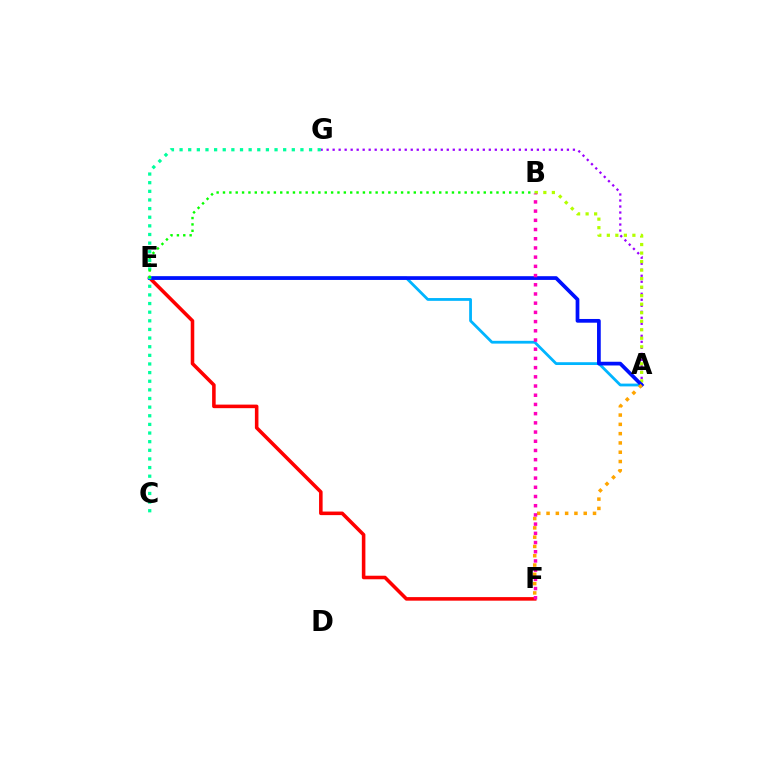{('E', 'F'): [{'color': '#ff0000', 'line_style': 'solid', 'thickness': 2.56}], ('A', 'E'): [{'color': '#00b5ff', 'line_style': 'solid', 'thickness': 2.01}, {'color': '#0010ff', 'line_style': 'solid', 'thickness': 2.68}], ('A', 'G'): [{'color': '#9b00ff', 'line_style': 'dotted', 'thickness': 1.63}], ('A', 'B'): [{'color': '#b3ff00', 'line_style': 'dotted', 'thickness': 2.32}], ('A', 'F'): [{'color': '#ffa500', 'line_style': 'dotted', 'thickness': 2.52}], ('B', 'F'): [{'color': '#ff00bd', 'line_style': 'dotted', 'thickness': 2.5}], ('C', 'G'): [{'color': '#00ff9d', 'line_style': 'dotted', 'thickness': 2.35}], ('B', 'E'): [{'color': '#08ff00', 'line_style': 'dotted', 'thickness': 1.73}]}